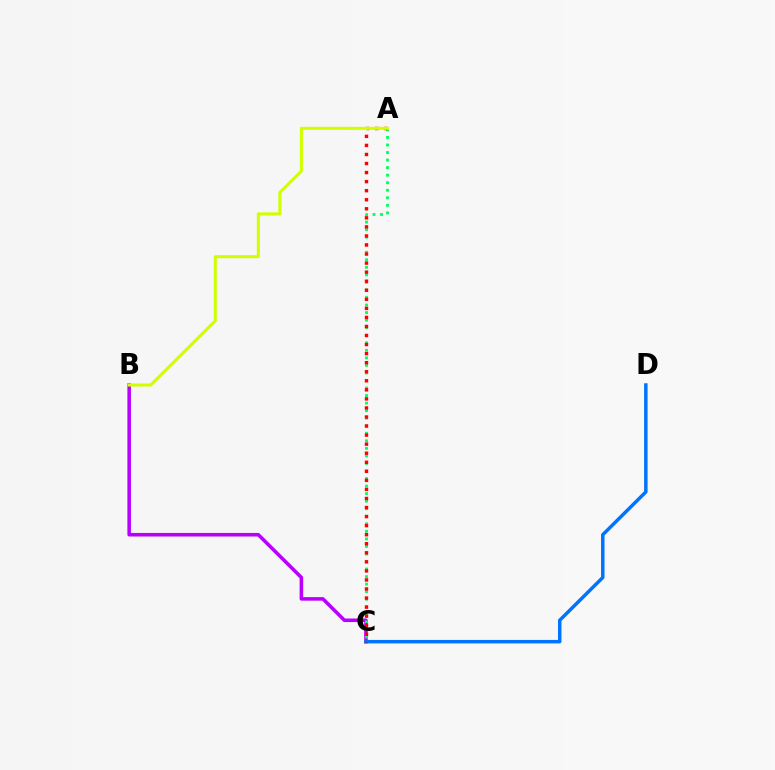{('B', 'C'): [{'color': '#b900ff', 'line_style': 'solid', 'thickness': 2.56}], ('C', 'D'): [{'color': '#0074ff', 'line_style': 'solid', 'thickness': 2.5}], ('A', 'C'): [{'color': '#00ff5c', 'line_style': 'dotted', 'thickness': 2.05}, {'color': '#ff0000', 'line_style': 'dotted', 'thickness': 2.46}], ('A', 'B'): [{'color': '#d1ff00', 'line_style': 'solid', 'thickness': 2.2}]}